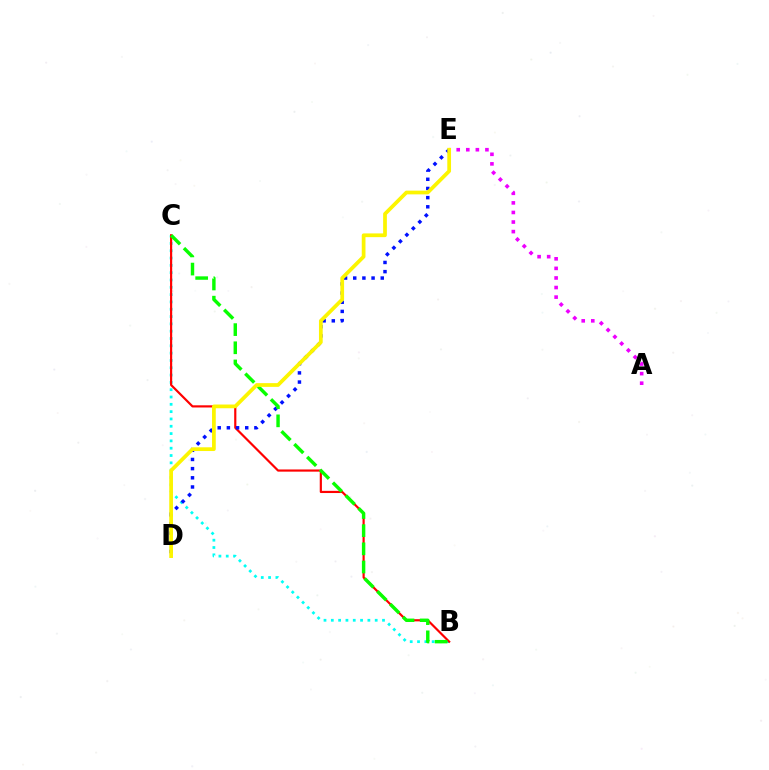{('A', 'E'): [{'color': '#ee00ff', 'line_style': 'dotted', 'thickness': 2.6}], ('B', 'C'): [{'color': '#00fff6', 'line_style': 'dotted', 'thickness': 1.99}, {'color': '#ff0000', 'line_style': 'solid', 'thickness': 1.57}, {'color': '#08ff00', 'line_style': 'dashed', 'thickness': 2.47}], ('D', 'E'): [{'color': '#0010ff', 'line_style': 'dotted', 'thickness': 2.49}, {'color': '#fcf500', 'line_style': 'solid', 'thickness': 2.69}]}